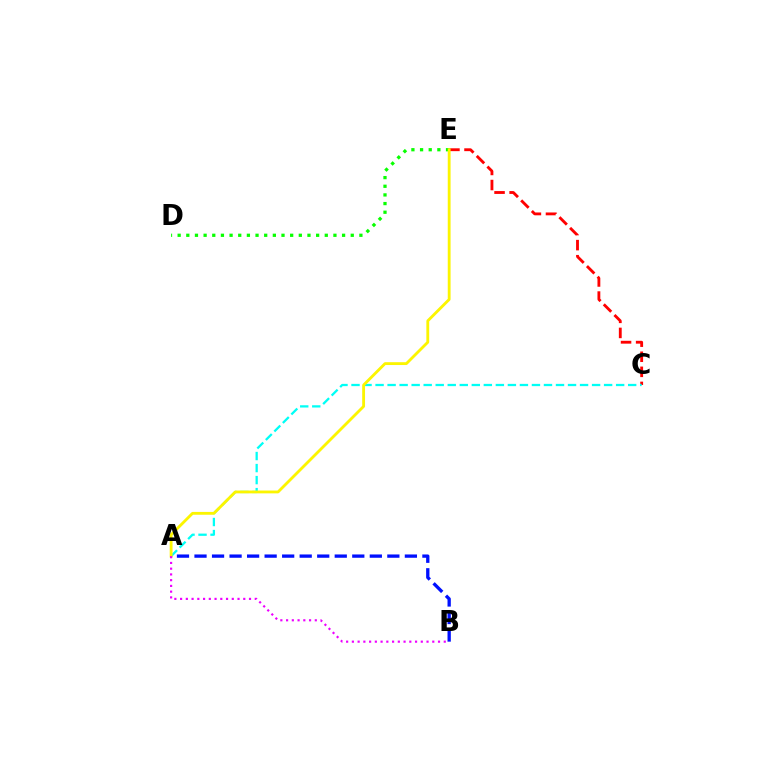{('A', 'B'): [{'color': '#0010ff', 'line_style': 'dashed', 'thickness': 2.38}, {'color': '#ee00ff', 'line_style': 'dotted', 'thickness': 1.56}], ('D', 'E'): [{'color': '#08ff00', 'line_style': 'dotted', 'thickness': 2.35}], ('C', 'E'): [{'color': '#ff0000', 'line_style': 'dashed', 'thickness': 2.05}], ('A', 'C'): [{'color': '#00fff6', 'line_style': 'dashed', 'thickness': 1.63}], ('A', 'E'): [{'color': '#fcf500', 'line_style': 'solid', 'thickness': 2.04}]}